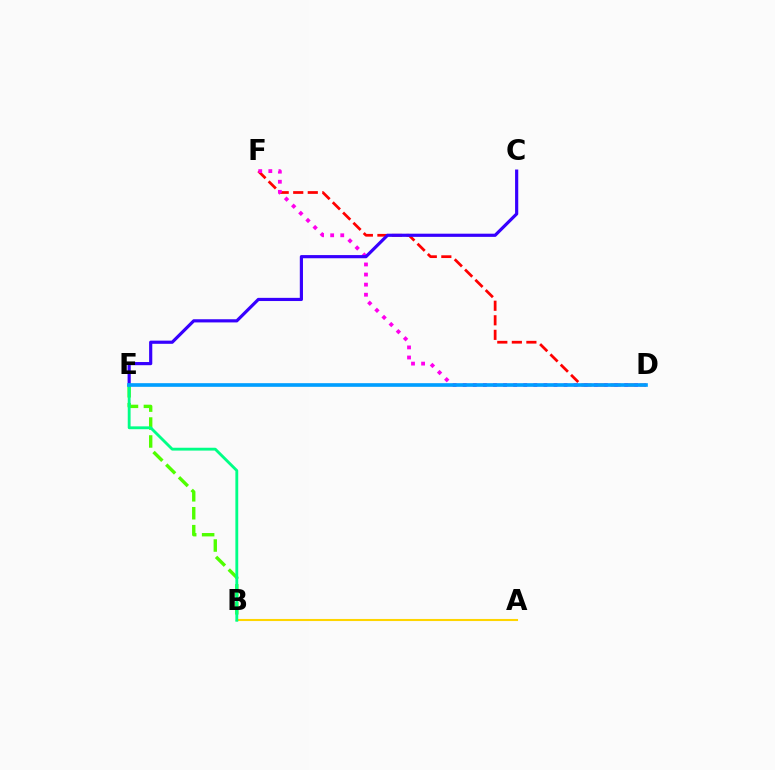{('D', 'F'): [{'color': '#ff0000', 'line_style': 'dashed', 'thickness': 1.98}, {'color': '#ff00ed', 'line_style': 'dotted', 'thickness': 2.74}], ('A', 'B'): [{'color': '#ffd500', 'line_style': 'solid', 'thickness': 1.5}], ('C', 'E'): [{'color': '#3700ff', 'line_style': 'solid', 'thickness': 2.29}], ('B', 'E'): [{'color': '#4fff00', 'line_style': 'dashed', 'thickness': 2.44}, {'color': '#00ff86', 'line_style': 'solid', 'thickness': 2.05}], ('D', 'E'): [{'color': '#009eff', 'line_style': 'solid', 'thickness': 2.63}]}